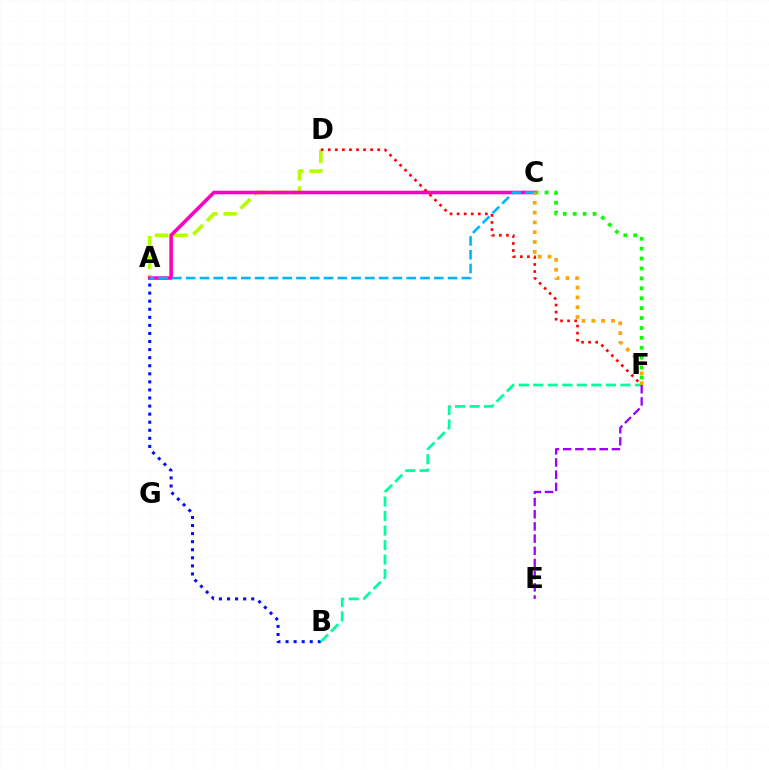{('A', 'D'): [{'color': '#b3ff00', 'line_style': 'dashed', 'thickness': 2.63}], ('A', 'C'): [{'color': '#ff00bd', 'line_style': 'solid', 'thickness': 2.58}, {'color': '#00b5ff', 'line_style': 'dashed', 'thickness': 1.87}], ('A', 'B'): [{'color': '#0010ff', 'line_style': 'dotted', 'thickness': 2.19}], ('B', 'F'): [{'color': '#00ff9d', 'line_style': 'dashed', 'thickness': 1.97}], ('C', 'F'): [{'color': '#08ff00', 'line_style': 'dotted', 'thickness': 2.69}, {'color': '#ffa500', 'line_style': 'dotted', 'thickness': 2.67}], ('D', 'F'): [{'color': '#ff0000', 'line_style': 'dotted', 'thickness': 1.92}], ('E', 'F'): [{'color': '#9b00ff', 'line_style': 'dashed', 'thickness': 1.66}]}